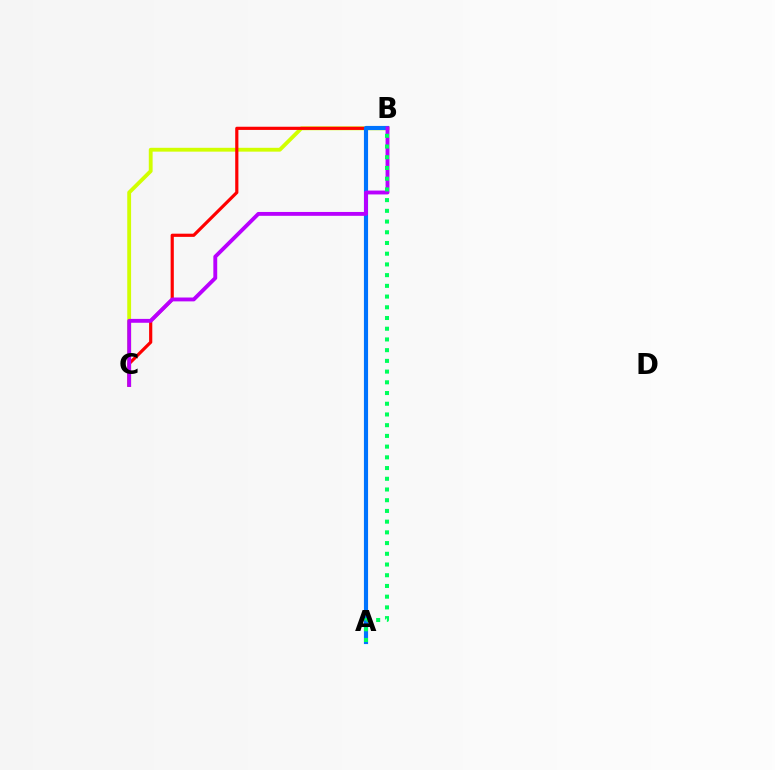{('B', 'C'): [{'color': '#d1ff00', 'line_style': 'solid', 'thickness': 2.76}, {'color': '#ff0000', 'line_style': 'solid', 'thickness': 2.29}, {'color': '#b900ff', 'line_style': 'solid', 'thickness': 2.78}], ('A', 'B'): [{'color': '#0074ff', 'line_style': 'solid', 'thickness': 2.98}, {'color': '#00ff5c', 'line_style': 'dotted', 'thickness': 2.91}]}